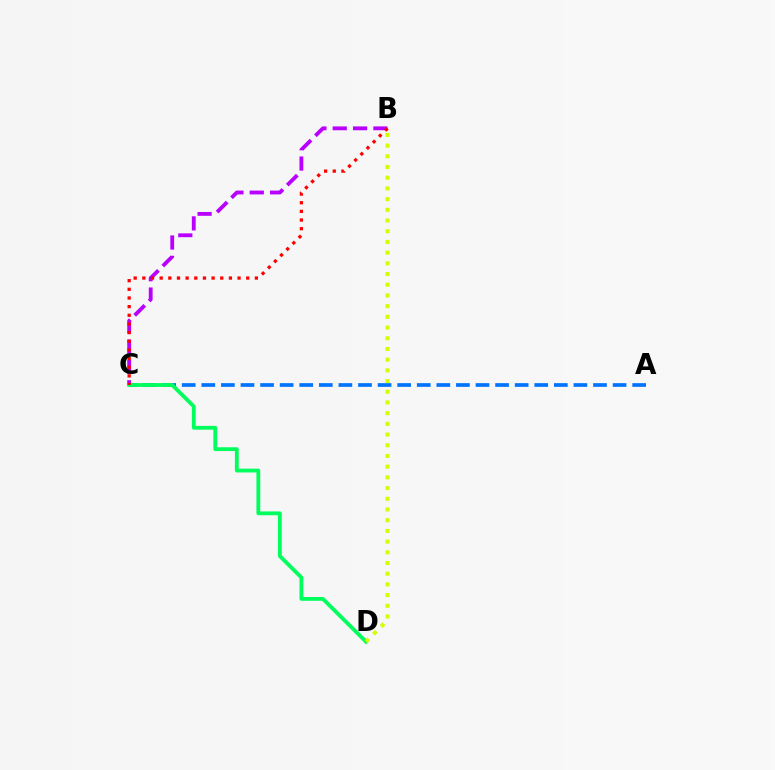{('B', 'C'): [{'color': '#b900ff', 'line_style': 'dashed', 'thickness': 2.76}, {'color': '#ff0000', 'line_style': 'dotted', 'thickness': 2.35}], ('A', 'C'): [{'color': '#0074ff', 'line_style': 'dashed', 'thickness': 2.66}], ('C', 'D'): [{'color': '#00ff5c', 'line_style': 'solid', 'thickness': 2.75}], ('B', 'D'): [{'color': '#d1ff00', 'line_style': 'dotted', 'thickness': 2.91}]}